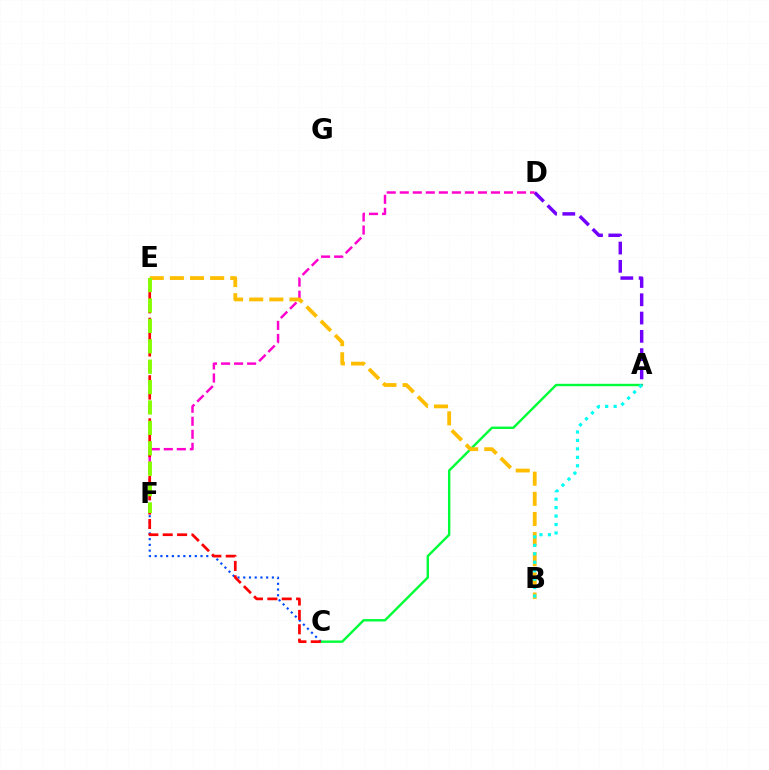{('A', 'C'): [{'color': '#00ff39', 'line_style': 'solid', 'thickness': 1.73}], ('C', 'F'): [{'color': '#004bff', 'line_style': 'dotted', 'thickness': 1.56}], ('A', 'D'): [{'color': '#7200ff', 'line_style': 'dashed', 'thickness': 2.48}], ('D', 'F'): [{'color': '#ff00cf', 'line_style': 'dashed', 'thickness': 1.77}], ('B', 'E'): [{'color': '#ffbd00', 'line_style': 'dashed', 'thickness': 2.74}], ('C', 'E'): [{'color': '#ff0000', 'line_style': 'dashed', 'thickness': 1.95}], ('A', 'B'): [{'color': '#00fff6', 'line_style': 'dotted', 'thickness': 2.3}], ('E', 'F'): [{'color': '#84ff00', 'line_style': 'dashed', 'thickness': 2.77}]}